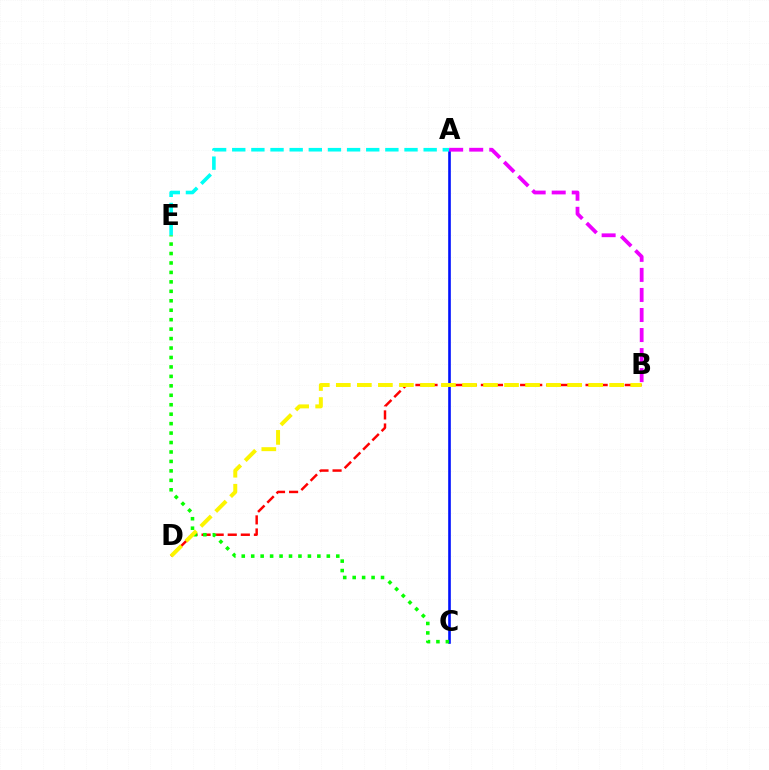{('A', 'C'): [{'color': '#0010ff', 'line_style': 'solid', 'thickness': 1.89}], ('B', 'D'): [{'color': '#ff0000', 'line_style': 'dashed', 'thickness': 1.78}, {'color': '#fcf500', 'line_style': 'dashed', 'thickness': 2.86}], ('C', 'E'): [{'color': '#08ff00', 'line_style': 'dotted', 'thickness': 2.57}], ('A', 'E'): [{'color': '#00fff6', 'line_style': 'dashed', 'thickness': 2.6}], ('A', 'B'): [{'color': '#ee00ff', 'line_style': 'dashed', 'thickness': 2.72}]}